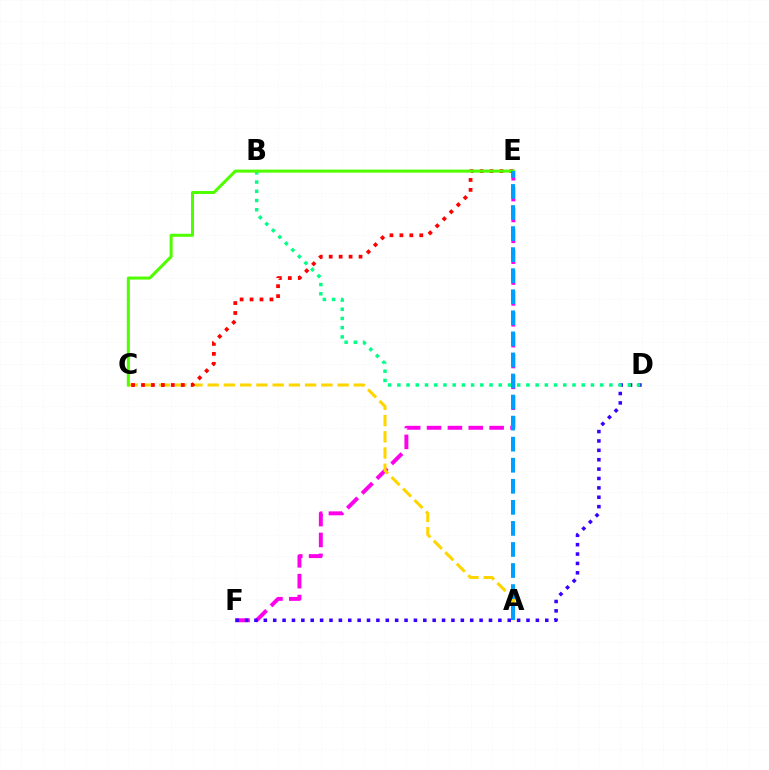{('E', 'F'): [{'color': '#ff00ed', 'line_style': 'dashed', 'thickness': 2.83}], ('D', 'F'): [{'color': '#3700ff', 'line_style': 'dotted', 'thickness': 2.55}], ('A', 'C'): [{'color': '#ffd500', 'line_style': 'dashed', 'thickness': 2.21}], ('C', 'E'): [{'color': '#ff0000', 'line_style': 'dotted', 'thickness': 2.7}, {'color': '#4fff00', 'line_style': 'solid', 'thickness': 2.18}], ('B', 'D'): [{'color': '#00ff86', 'line_style': 'dotted', 'thickness': 2.5}], ('A', 'E'): [{'color': '#009eff', 'line_style': 'dashed', 'thickness': 2.86}]}